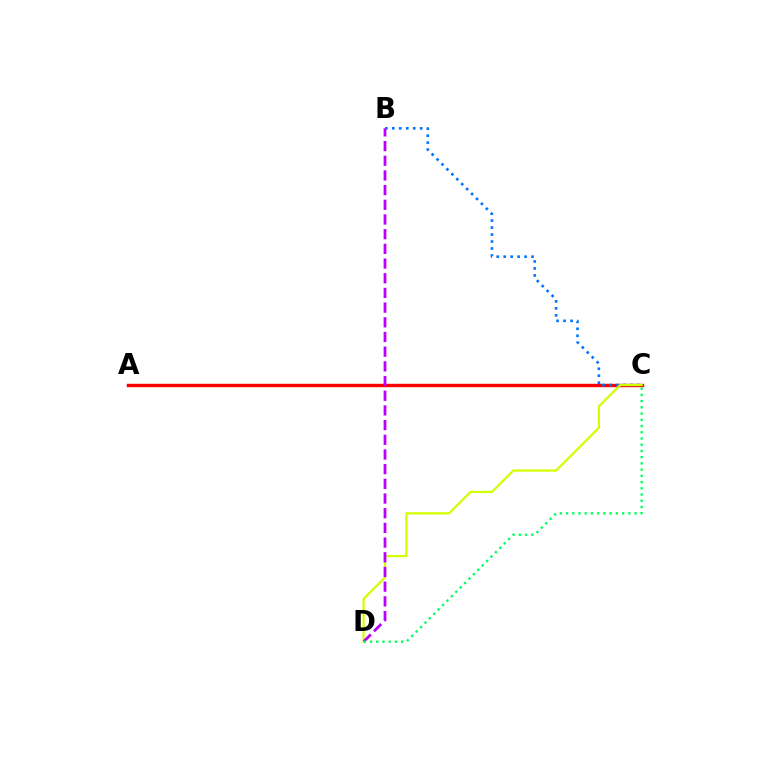{('A', 'C'): [{'color': '#ff0000', 'line_style': 'solid', 'thickness': 2.44}], ('B', 'C'): [{'color': '#0074ff', 'line_style': 'dotted', 'thickness': 1.89}], ('C', 'D'): [{'color': '#d1ff00', 'line_style': 'solid', 'thickness': 1.61}, {'color': '#00ff5c', 'line_style': 'dotted', 'thickness': 1.69}], ('B', 'D'): [{'color': '#b900ff', 'line_style': 'dashed', 'thickness': 2.0}]}